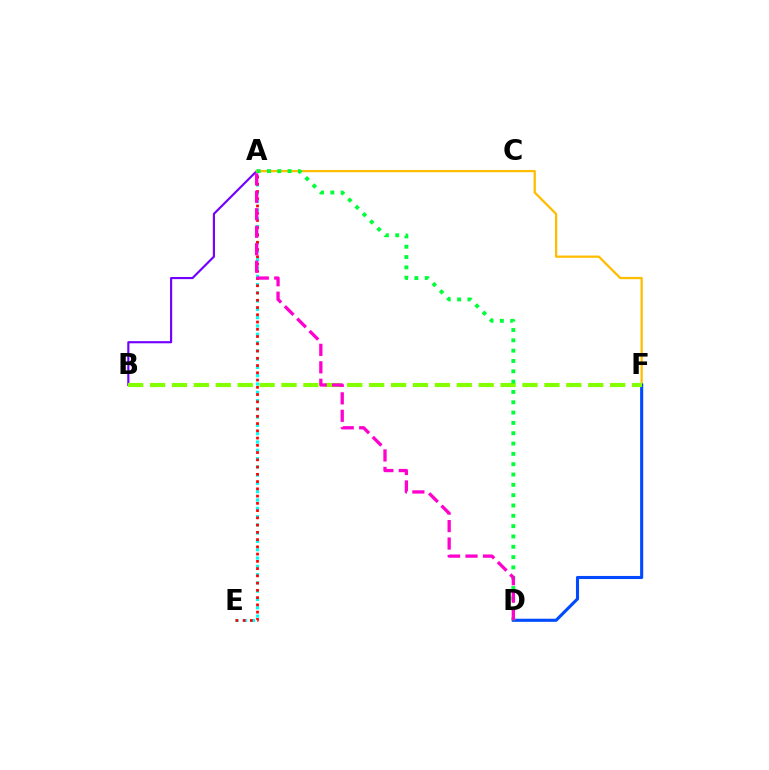{('A', 'E'): [{'color': '#00fff6', 'line_style': 'dotted', 'thickness': 2.25}, {'color': '#ff0000', 'line_style': 'dotted', 'thickness': 1.97}], ('A', 'B'): [{'color': '#7200ff', 'line_style': 'solid', 'thickness': 1.55}], ('A', 'F'): [{'color': '#ffbd00', 'line_style': 'solid', 'thickness': 1.63}], ('D', 'F'): [{'color': '#004bff', 'line_style': 'solid', 'thickness': 2.23}], ('B', 'F'): [{'color': '#84ff00', 'line_style': 'dashed', 'thickness': 2.98}], ('A', 'D'): [{'color': '#00ff39', 'line_style': 'dotted', 'thickness': 2.8}, {'color': '#ff00cf', 'line_style': 'dashed', 'thickness': 2.37}]}